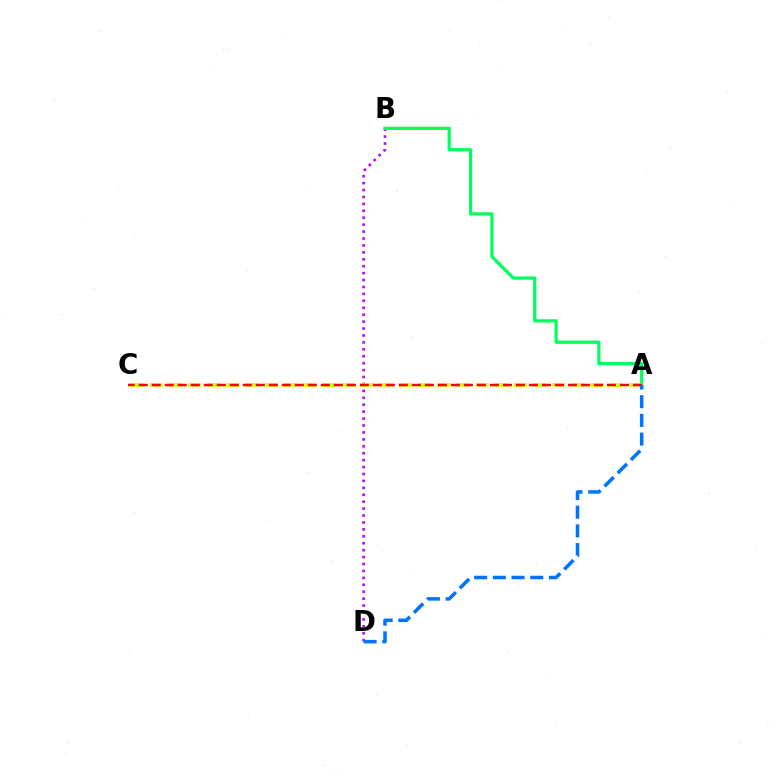{('B', 'D'): [{'color': '#b900ff', 'line_style': 'dotted', 'thickness': 1.88}], ('A', 'B'): [{'color': '#00ff5c', 'line_style': 'solid', 'thickness': 2.3}], ('A', 'C'): [{'color': '#d1ff00', 'line_style': 'dashed', 'thickness': 2.6}, {'color': '#ff0000', 'line_style': 'dashed', 'thickness': 1.77}], ('A', 'D'): [{'color': '#0074ff', 'line_style': 'dashed', 'thickness': 2.54}]}